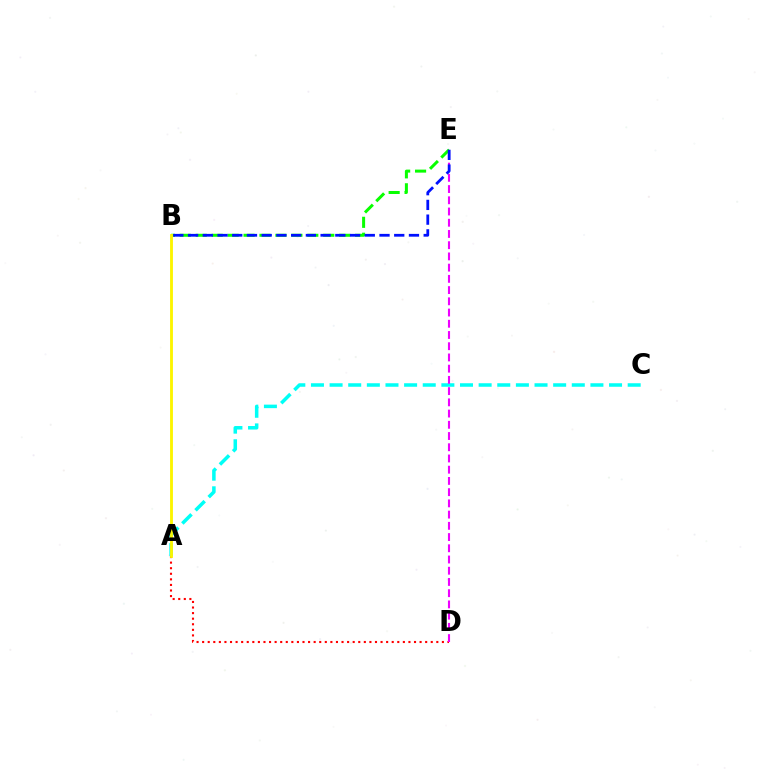{('A', 'D'): [{'color': '#ff0000', 'line_style': 'dotted', 'thickness': 1.51}], ('A', 'C'): [{'color': '#00fff6', 'line_style': 'dashed', 'thickness': 2.53}], ('D', 'E'): [{'color': '#ee00ff', 'line_style': 'dashed', 'thickness': 1.52}], ('B', 'E'): [{'color': '#08ff00', 'line_style': 'dashed', 'thickness': 2.17}, {'color': '#0010ff', 'line_style': 'dashed', 'thickness': 2.0}], ('A', 'B'): [{'color': '#fcf500', 'line_style': 'solid', 'thickness': 2.05}]}